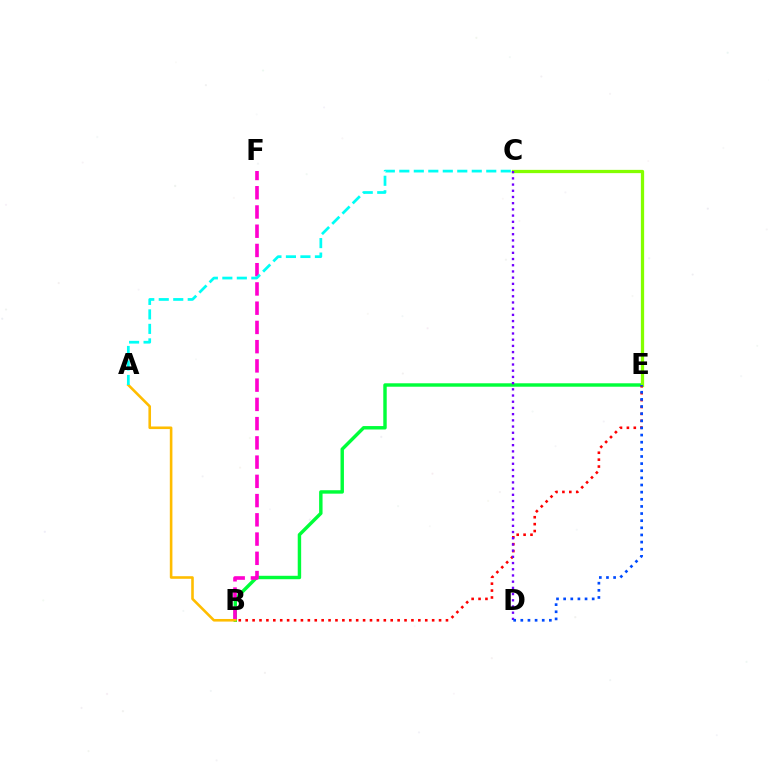{('B', 'E'): [{'color': '#00ff39', 'line_style': 'solid', 'thickness': 2.47}, {'color': '#ff0000', 'line_style': 'dotted', 'thickness': 1.88}], ('B', 'F'): [{'color': '#ff00cf', 'line_style': 'dashed', 'thickness': 2.61}], ('A', 'B'): [{'color': '#ffbd00', 'line_style': 'solid', 'thickness': 1.87}], ('C', 'E'): [{'color': '#84ff00', 'line_style': 'solid', 'thickness': 2.35}], ('C', 'D'): [{'color': '#7200ff', 'line_style': 'dotted', 'thickness': 1.69}], ('A', 'C'): [{'color': '#00fff6', 'line_style': 'dashed', 'thickness': 1.97}], ('D', 'E'): [{'color': '#004bff', 'line_style': 'dotted', 'thickness': 1.94}]}